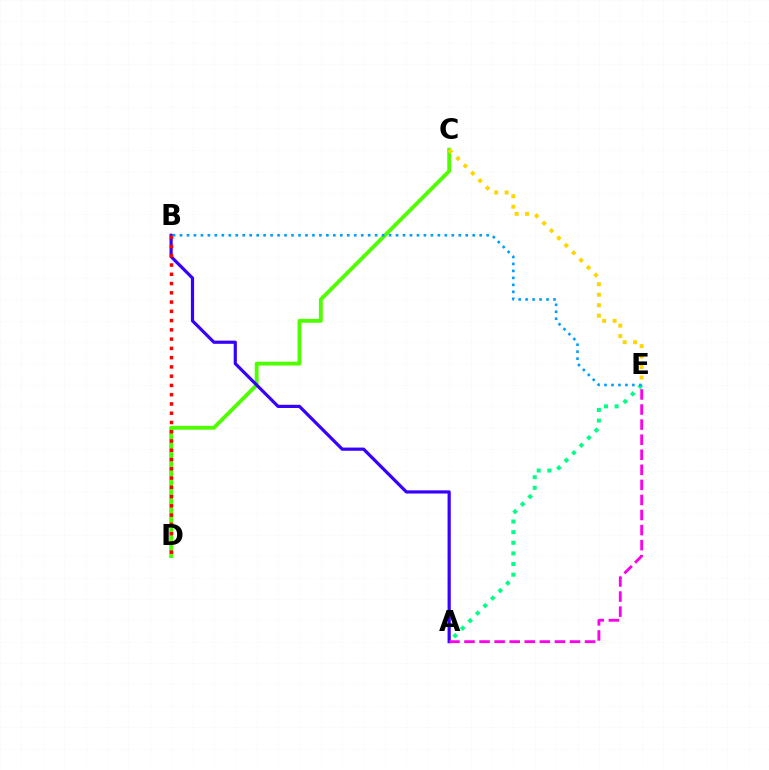{('C', 'D'): [{'color': '#4fff00', 'line_style': 'solid', 'thickness': 2.77}], ('A', 'B'): [{'color': '#3700ff', 'line_style': 'solid', 'thickness': 2.3}], ('A', 'E'): [{'color': '#00ff86', 'line_style': 'dotted', 'thickness': 2.89}, {'color': '#ff00ed', 'line_style': 'dashed', 'thickness': 2.05}], ('C', 'E'): [{'color': '#ffd500', 'line_style': 'dotted', 'thickness': 2.84}], ('B', 'D'): [{'color': '#ff0000', 'line_style': 'dotted', 'thickness': 2.52}], ('B', 'E'): [{'color': '#009eff', 'line_style': 'dotted', 'thickness': 1.89}]}